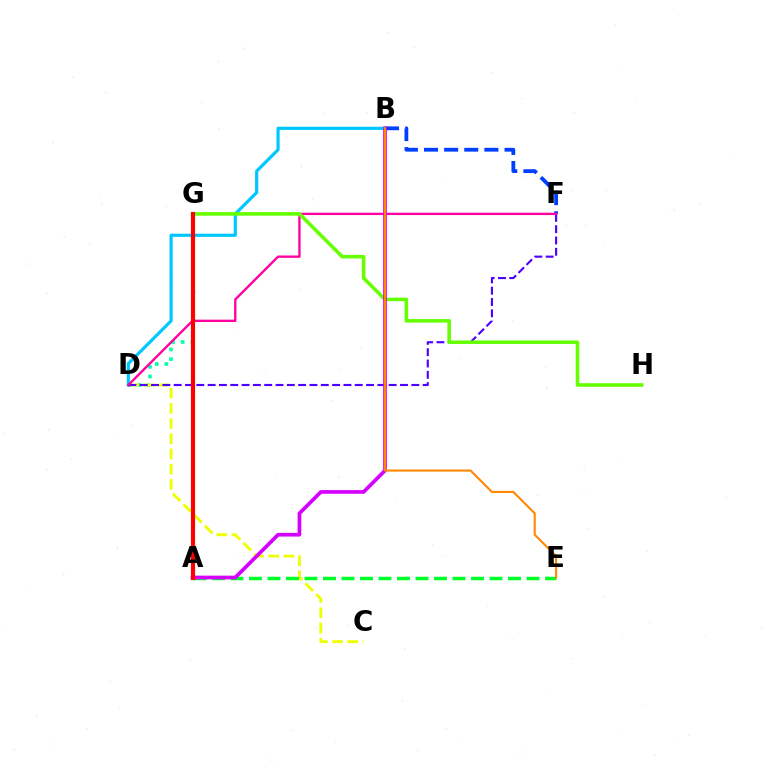{('D', 'G'): [{'color': '#00ffaf', 'line_style': 'dotted', 'thickness': 2.6}], ('C', 'D'): [{'color': '#eeff00', 'line_style': 'dashed', 'thickness': 2.07}], ('B', 'D'): [{'color': '#00c7ff', 'line_style': 'solid', 'thickness': 2.3}], ('D', 'F'): [{'color': '#4f00ff', 'line_style': 'dashed', 'thickness': 1.54}, {'color': '#ff00a0', 'line_style': 'solid', 'thickness': 1.69}], ('B', 'F'): [{'color': '#003fff', 'line_style': 'dashed', 'thickness': 2.73}], ('G', 'H'): [{'color': '#66ff00', 'line_style': 'solid', 'thickness': 2.57}], ('A', 'E'): [{'color': '#00ff27', 'line_style': 'dashed', 'thickness': 2.51}], ('A', 'B'): [{'color': '#d600ff', 'line_style': 'solid', 'thickness': 2.66}], ('B', 'E'): [{'color': '#ff8800', 'line_style': 'solid', 'thickness': 1.5}], ('A', 'G'): [{'color': '#ff0000', 'line_style': 'solid', 'thickness': 2.97}]}